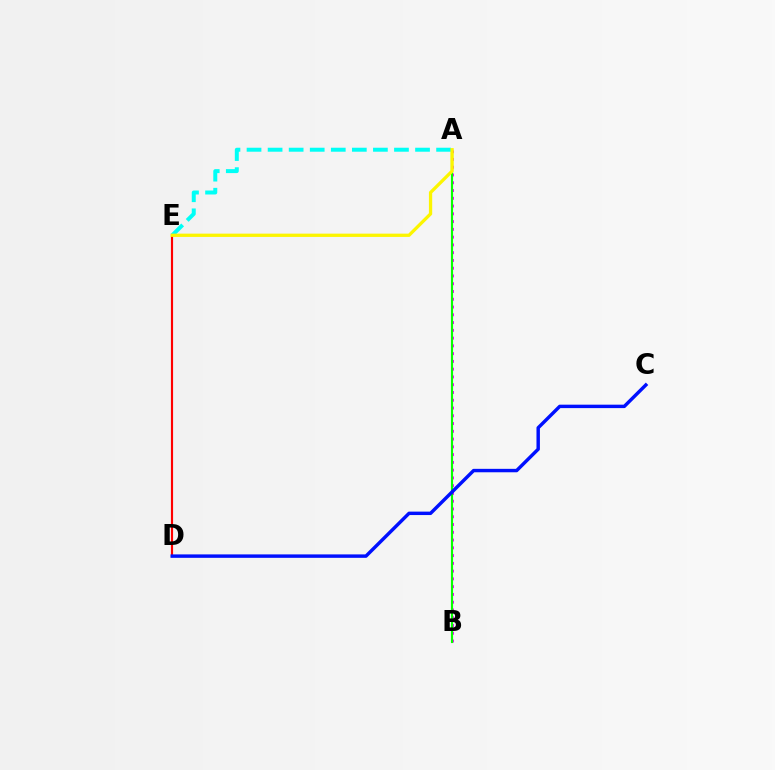{('A', 'B'): [{'color': '#ee00ff', 'line_style': 'dotted', 'thickness': 2.11}, {'color': '#08ff00', 'line_style': 'solid', 'thickness': 1.54}], ('D', 'E'): [{'color': '#ff0000', 'line_style': 'solid', 'thickness': 1.55}], ('A', 'E'): [{'color': '#00fff6', 'line_style': 'dashed', 'thickness': 2.86}, {'color': '#fcf500', 'line_style': 'solid', 'thickness': 2.36}], ('C', 'D'): [{'color': '#0010ff', 'line_style': 'solid', 'thickness': 2.47}]}